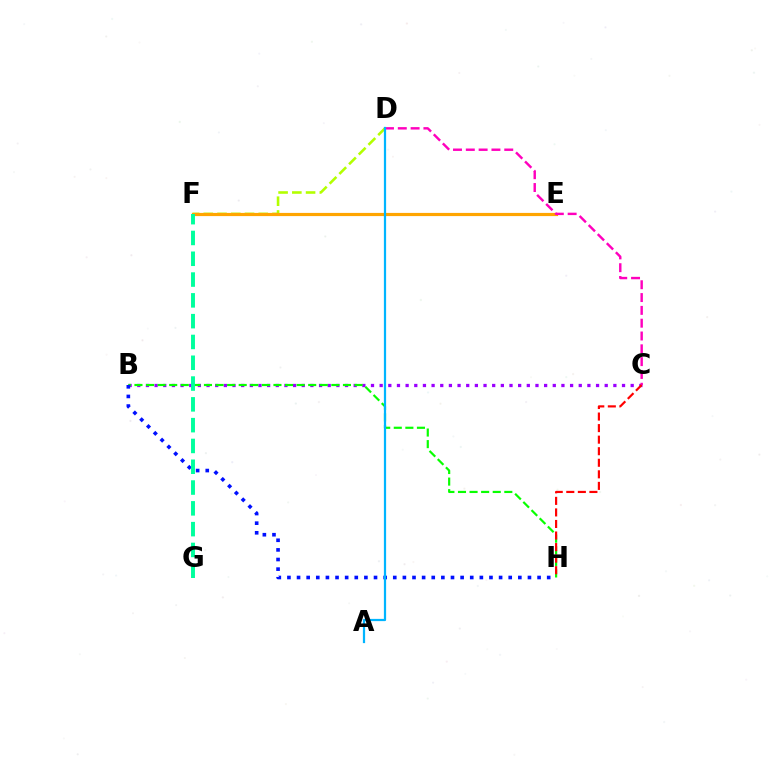{('D', 'F'): [{'color': '#b3ff00', 'line_style': 'dashed', 'thickness': 1.87}], ('B', 'C'): [{'color': '#9b00ff', 'line_style': 'dotted', 'thickness': 2.35}], ('B', 'H'): [{'color': '#08ff00', 'line_style': 'dashed', 'thickness': 1.57}, {'color': '#0010ff', 'line_style': 'dotted', 'thickness': 2.61}], ('E', 'F'): [{'color': '#ffa500', 'line_style': 'solid', 'thickness': 2.29}], ('C', 'D'): [{'color': '#ff00bd', 'line_style': 'dashed', 'thickness': 1.74}], ('C', 'H'): [{'color': '#ff0000', 'line_style': 'dashed', 'thickness': 1.57}], ('A', 'D'): [{'color': '#00b5ff', 'line_style': 'solid', 'thickness': 1.61}], ('F', 'G'): [{'color': '#00ff9d', 'line_style': 'dashed', 'thickness': 2.83}]}